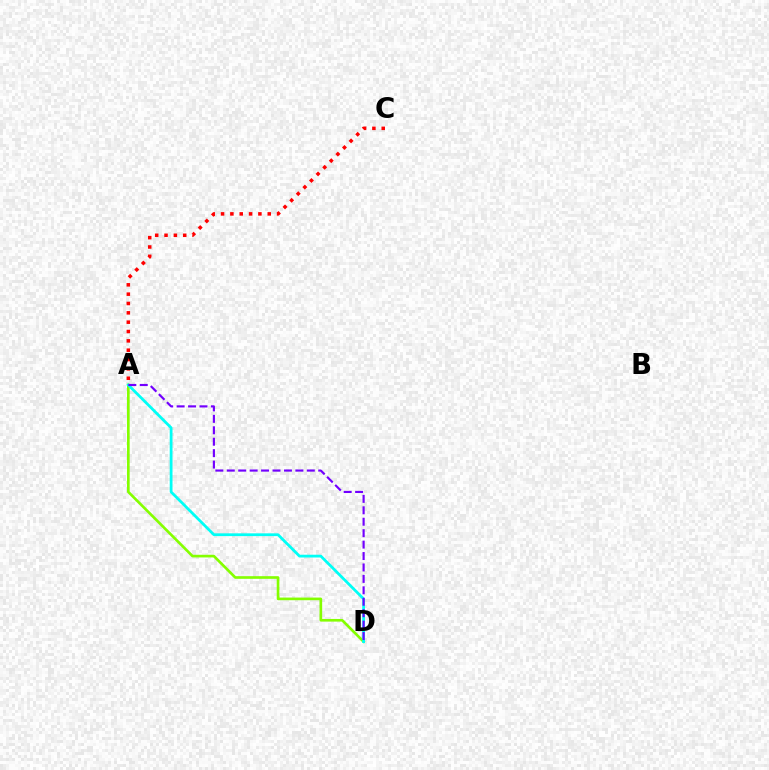{('A', 'C'): [{'color': '#ff0000', 'line_style': 'dotted', 'thickness': 2.54}], ('A', 'D'): [{'color': '#84ff00', 'line_style': 'solid', 'thickness': 1.91}, {'color': '#00fff6', 'line_style': 'solid', 'thickness': 2.0}, {'color': '#7200ff', 'line_style': 'dashed', 'thickness': 1.55}]}